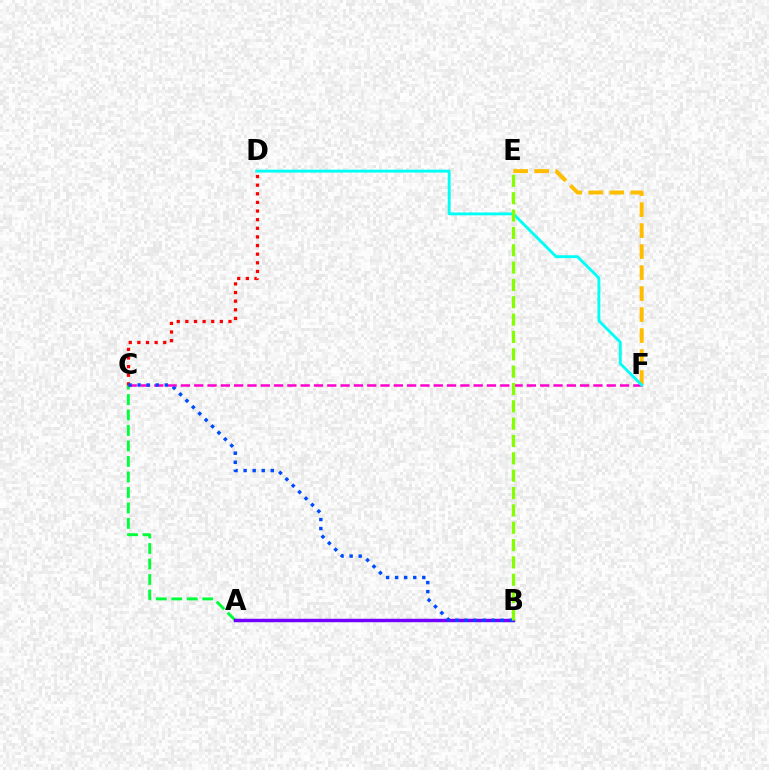{('A', 'C'): [{'color': '#00ff39', 'line_style': 'dashed', 'thickness': 2.1}], ('E', 'F'): [{'color': '#ffbd00', 'line_style': 'dashed', 'thickness': 2.85}], ('C', 'F'): [{'color': '#ff00cf', 'line_style': 'dashed', 'thickness': 1.81}], ('D', 'F'): [{'color': '#00fff6', 'line_style': 'solid', 'thickness': 2.07}], ('C', 'D'): [{'color': '#ff0000', 'line_style': 'dotted', 'thickness': 2.34}], ('A', 'B'): [{'color': '#7200ff', 'line_style': 'solid', 'thickness': 2.49}], ('B', 'C'): [{'color': '#004bff', 'line_style': 'dotted', 'thickness': 2.46}], ('B', 'E'): [{'color': '#84ff00', 'line_style': 'dashed', 'thickness': 2.36}]}